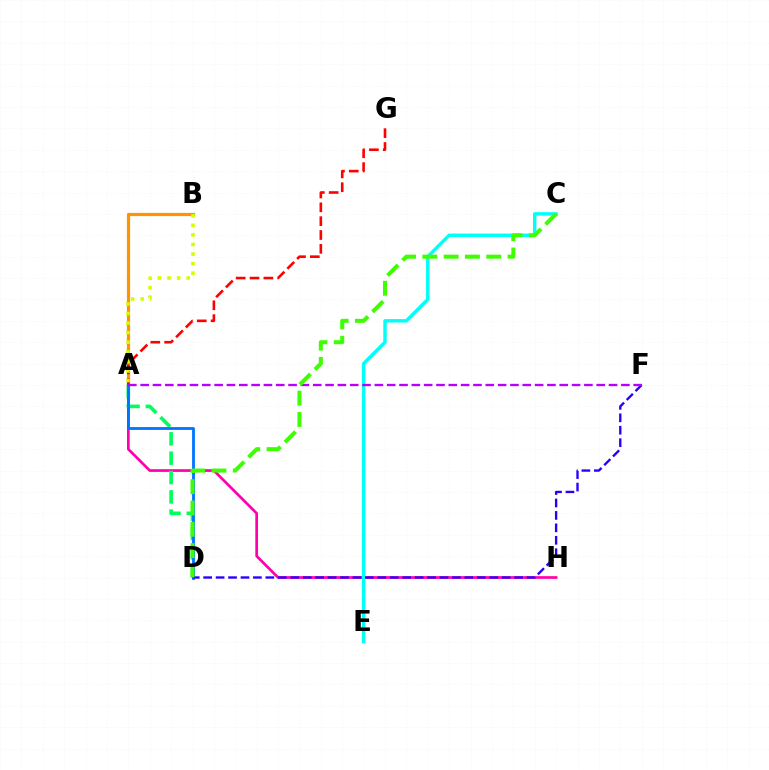{('A', 'B'): [{'color': '#ff9400', 'line_style': 'solid', 'thickness': 2.32}, {'color': '#d1ff00', 'line_style': 'dotted', 'thickness': 2.6}], ('A', 'H'): [{'color': '#ff00ac', 'line_style': 'solid', 'thickness': 1.94}], ('C', 'E'): [{'color': '#00fff6', 'line_style': 'solid', 'thickness': 2.48}], ('A', 'D'): [{'color': '#00ff5c', 'line_style': 'dashed', 'thickness': 2.63}, {'color': '#0074ff', 'line_style': 'solid', 'thickness': 2.02}], ('D', 'F'): [{'color': '#2500ff', 'line_style': 'dashed', 'thickness': 1.69}], ('A', 'G'): [{'color': '#ff0000', 'line_style': 'dashed', 'thickness': 1.88}], ('A', 'F'): [{'color': '#b900ff', 'line_style': 'dashed', 'thickness': 1.67}], ('C', 'D'): [{'color': '#3dff00', 'line_style': 'dashed', 'thickness': 2.89}]}